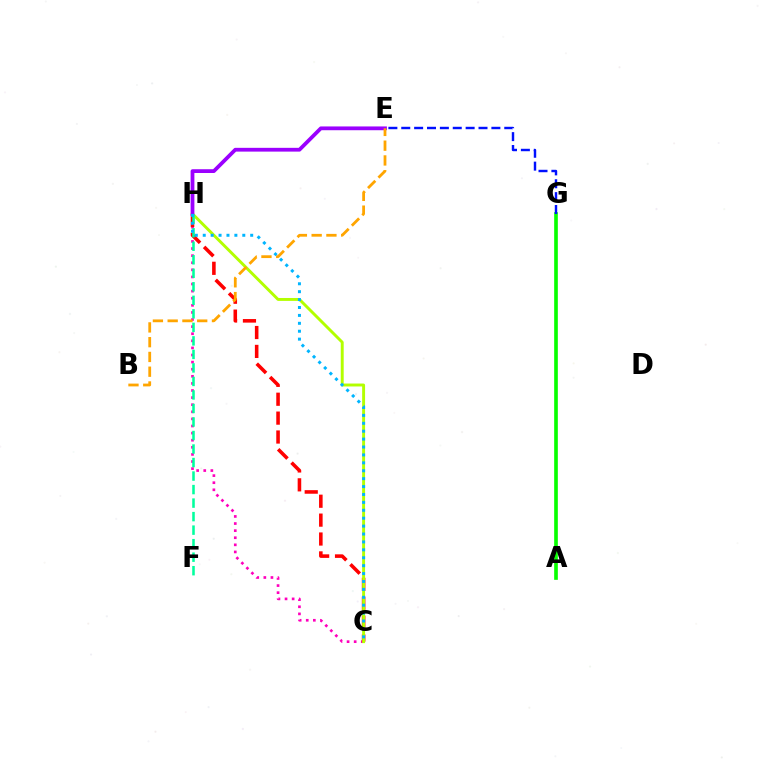{('C', 'H'): [{'color': '#ff00bd', 'line_style': 'dotted', 'thickness': 1.93}, {'color': '#ff0000', 'line_style': 'dashed', 'thickness': 2.57}, {'color': '#b3ff00', 'line_style': 'solid', 'thickness': 2.1}, {'color': '#00b5ff', 'line_style': 'dotted', 'thickness': 2.15}], ('A', 'G'): [{'color': '#08ff00', 'line_style': 'solid', 'thickness': 2.63}], ('E', 'H'): [{'color': '#9b00ff', 'line_style': 'solid', 'thickness': 2.72}], ('F', 'H'): [{'color': '#00ff9d', 'line_style': 'dashed', 'thickness': 1.84}], ('B', 'E'): [{'color': '#ffa500', 'line_style': 'dashed', 'thickness': 2.01}], ('E', 'G'): [{'color': '#0010ff', 'line_style': 'dashed', 'thickness': 1.75}]}